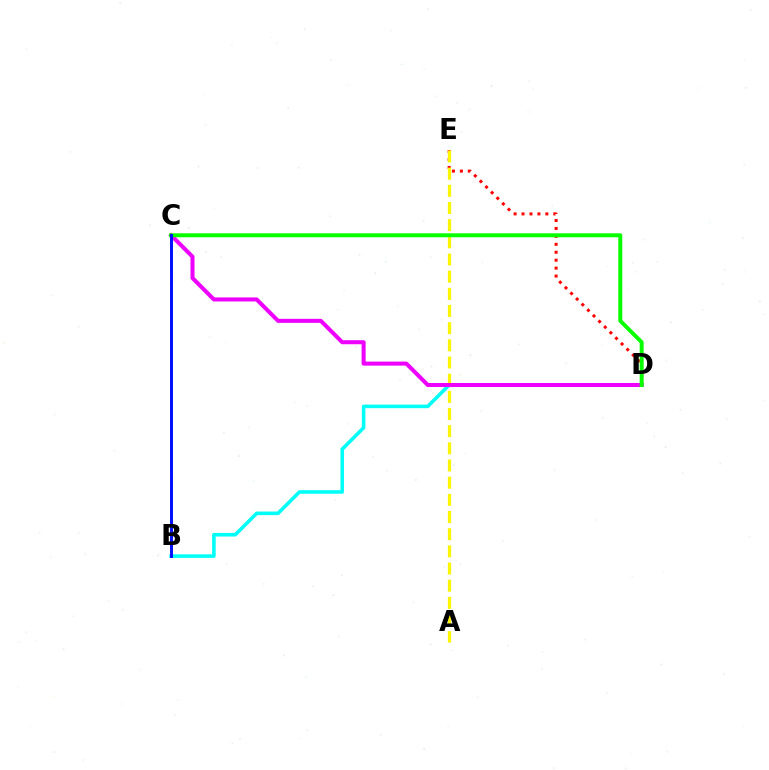{('D', 'E'): [{'color': '#ff0000', 'line_style': 'dotted', 'thickness': 2.16}], ('B', 'D'): [{'color': '#00fff6', 'line_style': 'solid', 'thickness': 2.58}], ('A', 'E'): [{'color': '#fcf500', 'line_style': 'dashed', 'thickness': 2.33}], ('C', 'D'): [{'color': '#ee00ff', 'line_style': 'solid', 'thickness': 2.91}, {'color': '#08ff00', 'line_style': 'solid', 'thickness': 2.85}], ('B', 'C'): [{'color': '#0010ff', 'line_style': 'solid', 'thickness': 2.13}]}